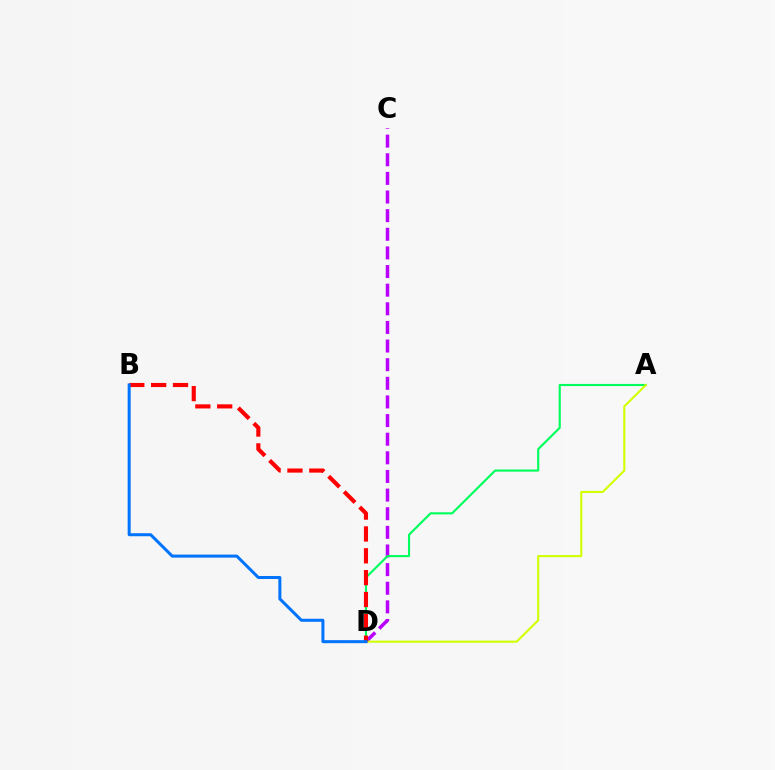{('C', 'D'): [{'color': '#b900ff', 'line_style': 'dashed', 'thickness': 2.53}], ('A', 'D'): [{'color': '#00ff5c', 'line_style': 'solid', 'thickness': 1.53}, {'color': '#d1ff00', 'line_style': 'solid', 'thickness': 1.52}], ('B', 'D'): [{'color': '#ff0000', 'line_style': 'dashed', 'thickness': 2.97}, {'color': '#0074ff', 'line_style': 'solid', 'thickness': 2.17}]}